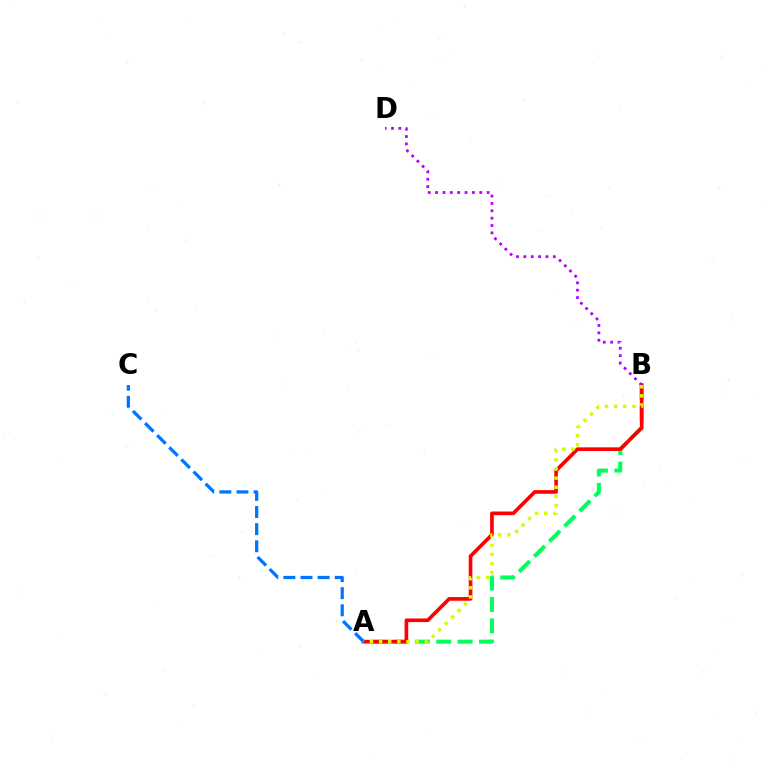{('A', 'B'): [{'color': '#00ff5c', 'line_style': 'dashed', 'thickness': 2.9}, {'color': '#ff0000', 'line_style': 'solid', 'thickness': 2.62}, {'color': '#d1ff00', 'line_style': 'dotted', 'thickness': 2.48}], ('A', 'C'): [{'color': '#0074ff', 'line_style': 'dashed', 'thickness': 2.33}], ('B', 'D'): [{'color': '#b900ff', 'line_style': 'dotted', 'thickness': 2.0}]}